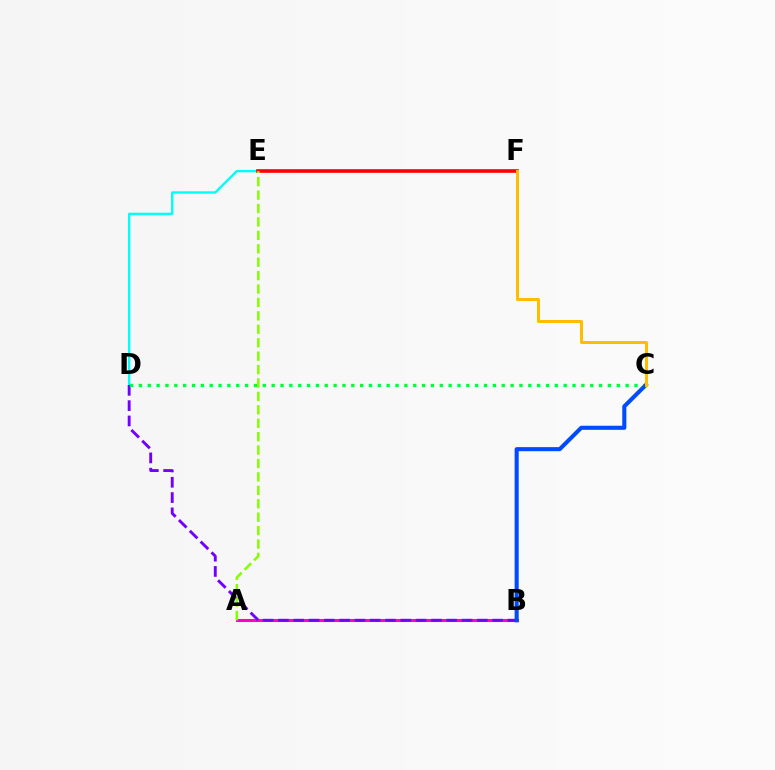{('D', 'E'): [{'color': '#00fff6', 'line_style': 'solid', 'thickness': 1.73}], ('A', 'B'): [{'color': '#ff00cf', 'line_style': 'solid', 'thickness': 2.2}], ('B', 'D'): [{'color': '#7200ff', 'line_style': 'dashed', 'thickness': 2.08}], ('C', 'D'): [{'color': '#00ff39', 'line_style': 'dotted', 'thickness': 2.4}], ('E', 'F'): [{'color': '#ff0000', 'line_style': 'solid', 'thickness': 2.6}], ('B', 'C'): [{'color': '#004bff', 'line_style': 'solid', 'thickness': 2.93}], ('C', 'F'): [{'color': '#ffbd00', 'line_style': 'solid', 'thickness': 2.15}], ('A', 'E'): [{'color': '#84ff00', 'line_style': 'dashed', 'thickness': 1.82}]}